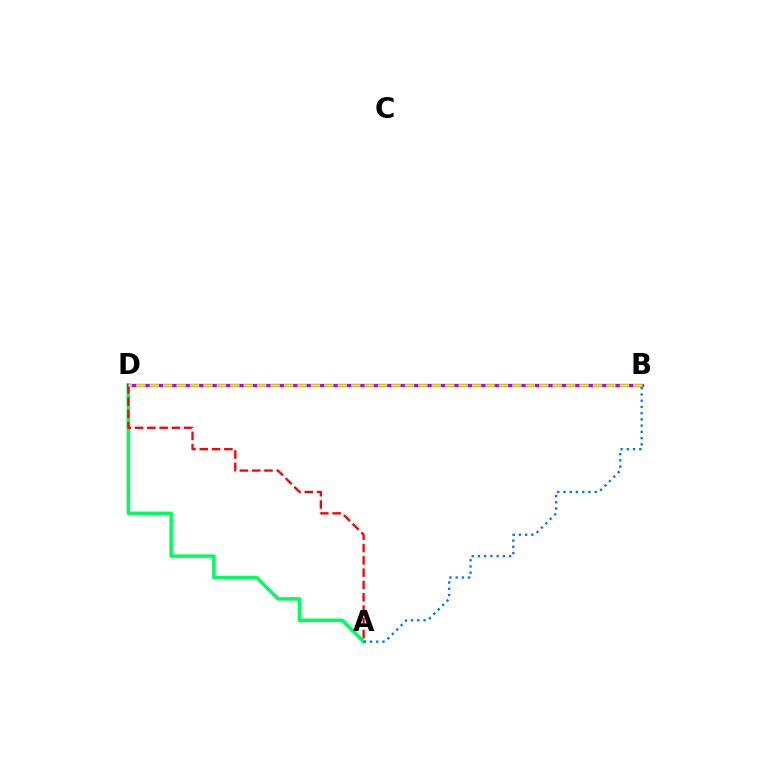{('A', 'D'): [{'color': '#00ff5c', 'line_style': 'solid', 'thickness': 2.55}, {'color': '#ff0000', 'line_style': 'dashed', 'thickness': 1.67}], ('A', 'B'): [{'color': '#0074ff', 'line_style': 'dotted', 'thickness': 1.69}], ('B', 'D'): [{'color': '#b900ff', 'line_style': 'solid', 'thickness': 2.37}, {'color': '#d1ff00', 'line_style': 'dashed', 'thickness': 1.82}]}